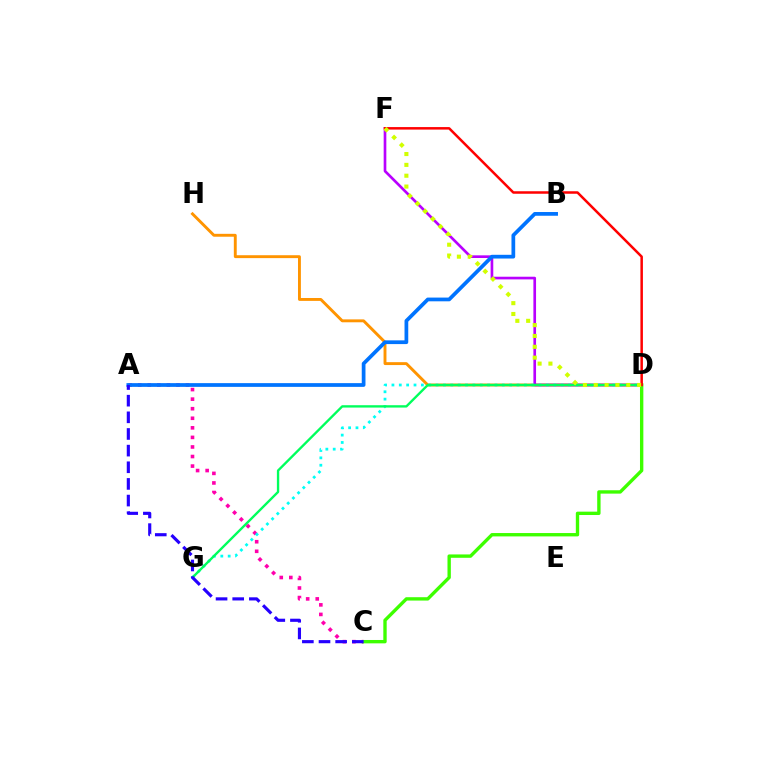{('A', 'C'): [{'color': '#ff00ac', 'line_style': 'dotted', 'thickness': 2.6}, {'color': '#2500ff', 'line_style': 'dashed', 'thickness': 2.26}], ('D', 'H'): [{'color': '#ff9400', 'line_style': 'solid', 'thickness': 2.09}], ('D', 'F'): [{'color': '#b900ff', 'line_style': 'solid', 'thickness': 1.92}, {'color': '#ff0000', 'line_style': 'solid', 'thickness': 1.8}, {'color': '#d1ff00', 'line_style': 'dotted', 'thickness': 2.94}], ('C', 'D'): [{'color': '#3dff00', 'line_style': 'solid', 'thickness': 2.42}], ('D', 'G'): [{'color': '#00fff6', 'line_style': 'dotted', 'thickness': 2.0}, {'color': '#00ff5c', 'line_style': 'solid', 'thickness': 1.7}], ('A', 'B'): [{'color': '#0074ff', 'line_style': 'solid', 'thickness': 2.69}]}